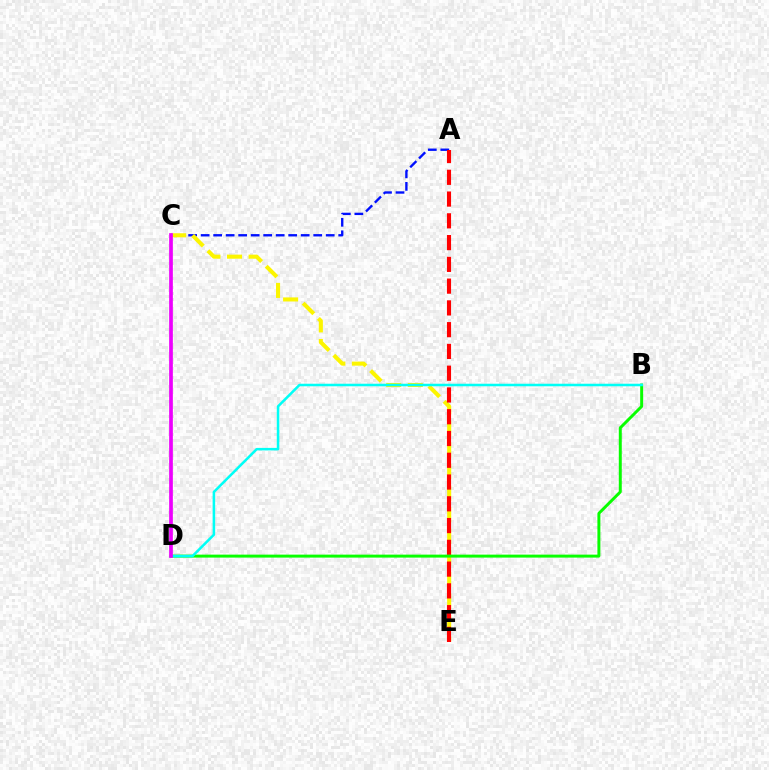{('A', 'C'): [{'color': '#0010ff', 'line_style': 'dashed', 'thickness': 1.7}], ('C', 'E'): [{'color': '#fcf500', 'line_style': 'dashed', 'thickness': 2.93}], ('A', 'E'): [{'color': '#ff0000', 'line_style': 'dashed', 'thickness': 2.96}], ('B', 'D'): [{'color': '#08ff00', 'line_style': 'solid', 'thickness': 2.13}, {'color': '#00fff6', 'line_style': 'solid', 'thickness': 1.83}], ('C', 'D'): [{'color': '#ee00ff', 'line_style': 'solid', 'thickness': 2.67}]}